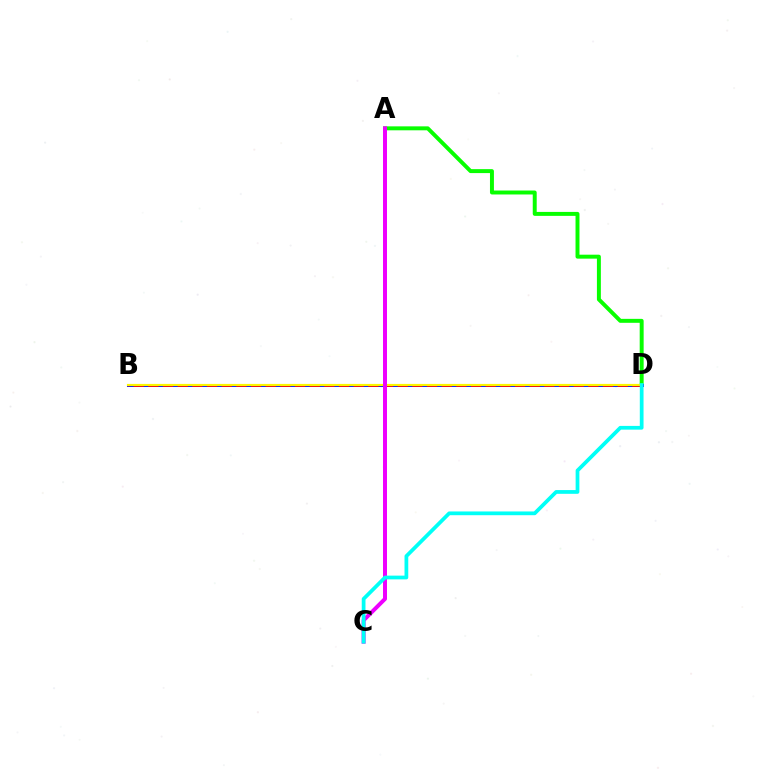{('A', 'D'): [{'color': '#08ff00', 'line_style': 'solid', 'thickness': 2.85}], ('B', 'D'): [{'color': '#0010ff', 'line_style': 'solid', 'thickness': 2.13}, {'color': '#ff0000', 'line_style': 'dashed', 'thickness': 1.99}, {'color': '#fcf500', 'line_style': 'solid', 'thickness': 1.57}], ('A', 'C'): [{'color': '#ee00ff', 'line_style': 'solid', 'thickness': 2.87}], ('C', 'D'): [{'color': '#00fff6', 'line_style': 'solid', 'thickness': 2.7}]}